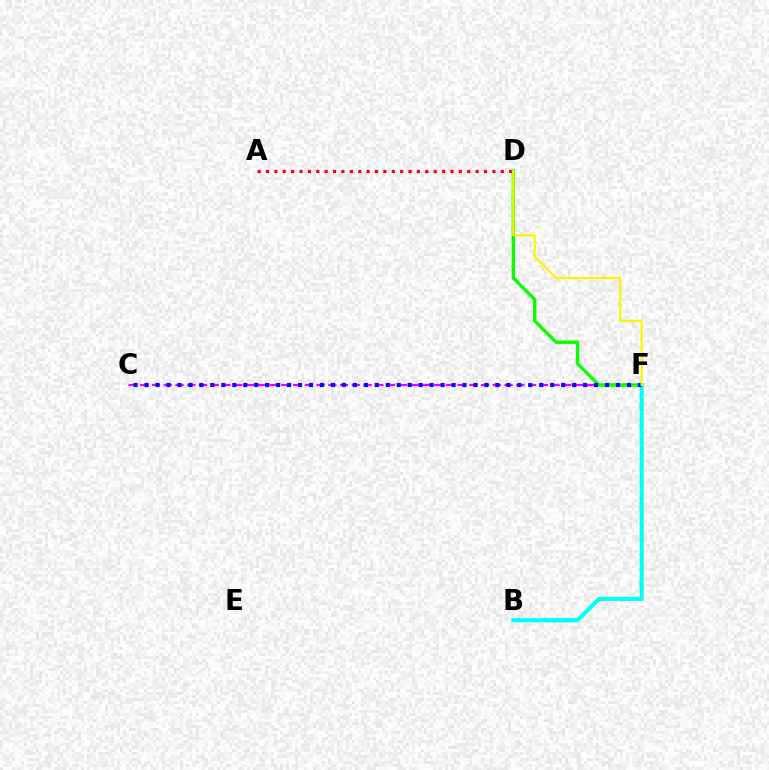{('C', 'F'): [{'color': '#ee00ff', 'line_style': 'dashed', 'thickness': 1.6}, {'color': '#0010ff', 'line_style': 'dotted', 'thickness': 2.98}], ('A', 'D'): [{'color': '#ff0000', 'line_style': 'dotted', 'thickness': 2.28}], ('D', 'F'): [{'color': '#08ff00', 'line_style': 'solid', 'thickness': 2.42}, {'color': '#fcf500', 'line_style': 'solid', 'thickness': 1.6}], ('B', 'F'): [{'color': '#00fff6', 'line_style': 'solid', 'thickness': 2.94}]}